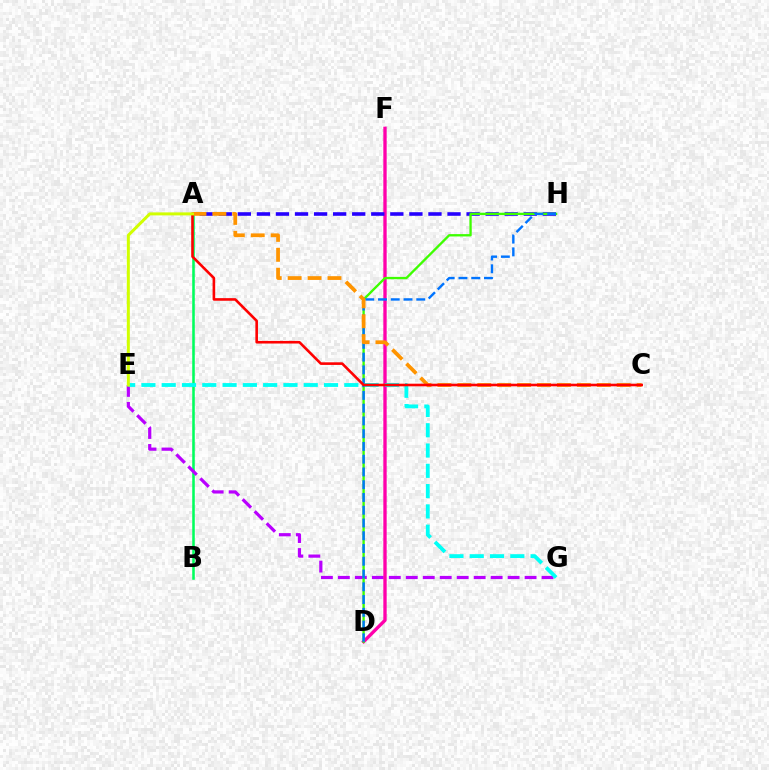{('A', 'B'): [{'color': '#00ff5c', 'line_style': 'solid', 'thickness': 1.84}], ('E', 'G'): [{'color': '#b900ff', 'line_style': 'dashed', 'thickness': 2.31}, {'color': '#00fff6', 'line_style': 'dashed', 'thickness': 2.76}], ('D', 'F'): [{'color': '#ff00ac', 'line_style': 'solid', 'thickness': 2.41}], ('A', 'H'): [{'color': '#2500ff', 'line_style': 'dashed', 'thickness': 2.59}], ('D', 'H'): [{'color': '#3dff00', 'line_style': 'solid', 'thickness': 1.68}, {'color': '#0074ff', 'line_style': 'dashed', 'thickness': 1.73}], ('A', 'C'): [{'color': '#ff9400', 'line_style': 'dashed', 'thickness': 2.71}, {'color': '#ff0000', 'line_style': 'solid', 'thickness': 1.88}], ('A', 'E'): [{'color': '#d1ff00', 'line_style': 'solid', 'thickness': 2.16}]}